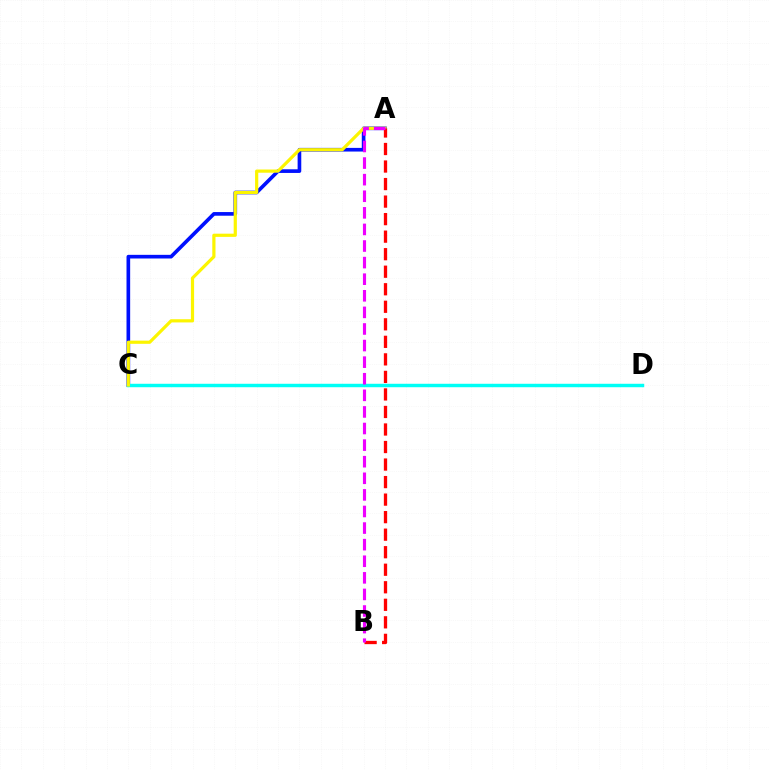{('A', 'C'): [{'color': '#0010ff', 'line_style': 'solid', 'thickness': 2.63}, {'color': '#fcf500', 'line_style': 'solid', 'thickness': 2.3}], ('C', 'D'): [{'color': '#08ff00', 'line_style': 'solid', 'thickness': 1.88}, {'color': '#00fff6', 'line_style': 'solid', 'thickness': 2.48}], ('A', 'B'): [{'color': '#ff0000', 'line_style': 'dashed', 'thickness': 2.38}, {'color': '#ee00ff', 'line_style': 'dashed', 'thickness': 2.25}]}